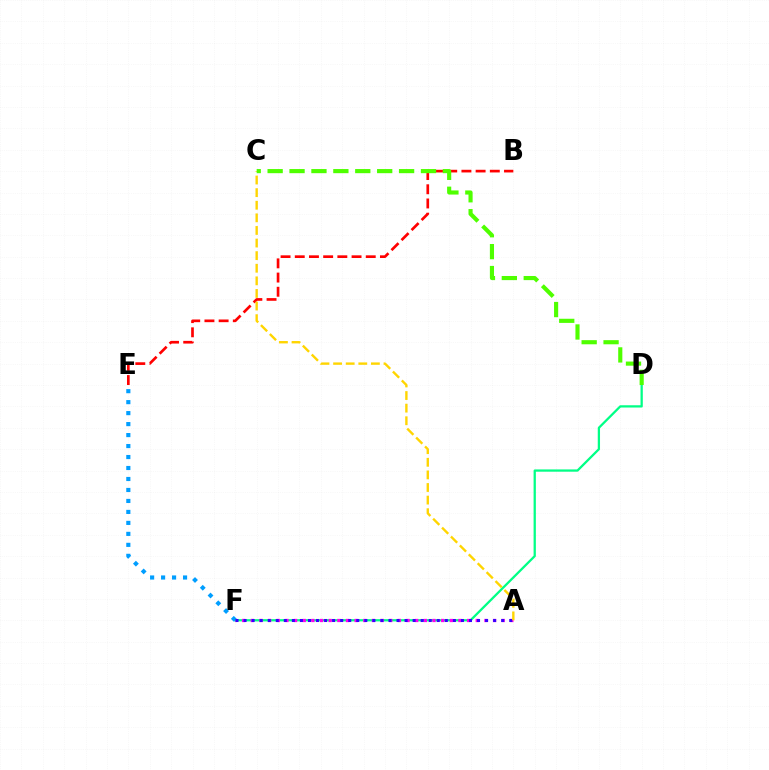{('D', 'F'): [{'color': '#00ff86', 'line_style': 'solid', 'thickness': 1.63}], ('B', 'E'): [{'color': '#ff0000', 'line_style': 'dashed', 'thickness': 1.93}], ('A', 'F'): [{'color': '#ff00ed', 'line_style': 'dotted', 'thickness': 2.35}, {'color': '#3700ff', 'line_style': 'dotted', 'thickness': 2.19}], ('E', 'F'): [{'color': '#009eff', 'line_style': 'dotted', 'thickness': 2.98}], ('A', 'C'): [{'color': '#ffd500', 'line_style': 'dashed', 'thickness': 1.71}], ('C', 'D'): [{'color': '#4fff00', 'line_style': 'dashed', 'thickness': 2.98}]}